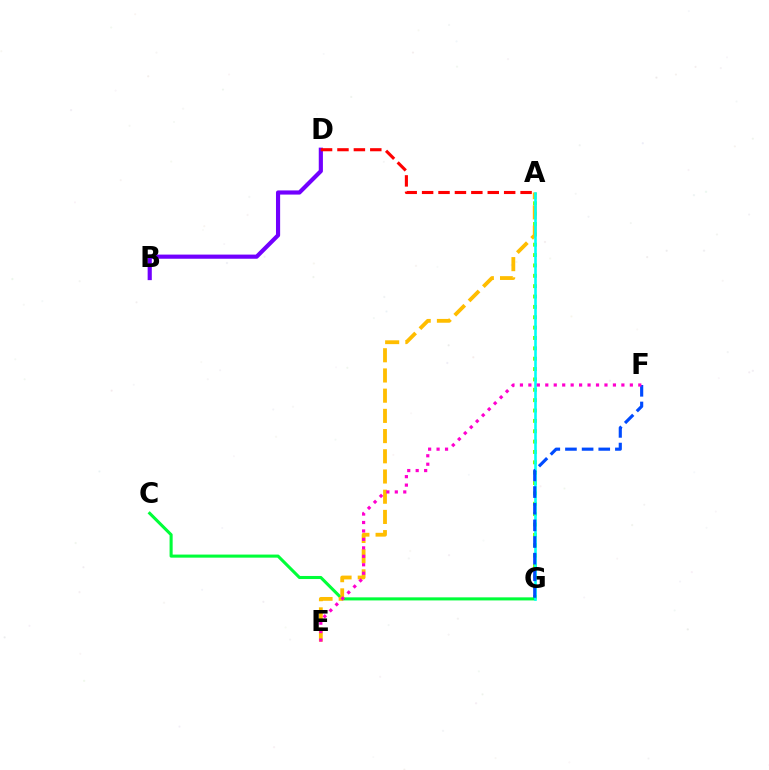{('A', 'G'): [{'color': '#84ff00', 'line_style': 'dotted', 'thickness': 2.82}, {'color': '#00fff6', 'line_style': 'solid', 'thickness': 1.88}], ('C', 'G'): [{'color': '#00ff39', 'line_style': 'solid', 'thickness': 2.21}], ('A', 'E'): [{'color': '#ffbd00', 'line_style': 'dashed', 'thickness': 2.75}], ('B', 'D'): [{'color': '#7200ff', 'line_style': 'solid', 'thickness': 2.99}], ('A', 'D'): [{'color': '#ff0000', 'line_style': 'dashed', 'thickness': 2.23}], ('F', 'G'): [{'color': '#004bff', 'line_style': 'dashed', 'thickness': 2.26}], ('E', 'F'): [{'color': '#ff00cf', 'line_style': 'dotted', 'thickness': 2.3}]}